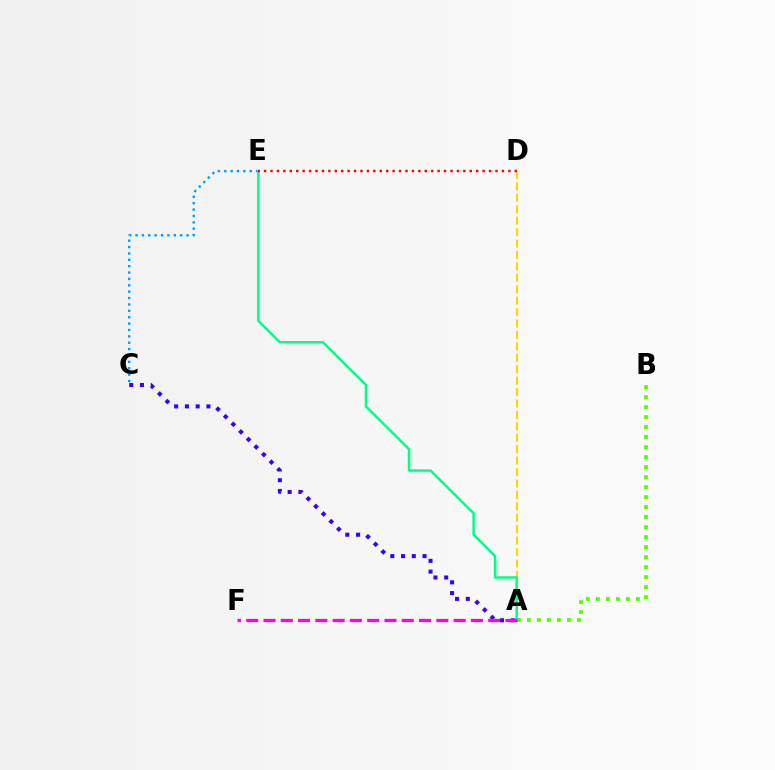{('C', 'E'): [{'color': '#009eff', 'line_style': 'dotted', 'thickness': 1.73}], ('A', 'D'): [{'color': '#ffd500', 'line_style': 'dashed', 'thickness': 1.55}], ('A', 'E'): [{'color': '#00ff86', 'line_style': 'solid', 'thickness': 1.79}], ('A', 'B'): [{'color': '#4fff00', 'line_style': 'dotted', 'thickness': 2.72}], ('A', 'C'): [{'color': '#3700ff', 'line_style': 'dotted', 'thickness': 2.92}], ('D', 'E'): [{'color': '#ff0000', 'line_style': 'dotted', 'thickness': 1.75}], ('A', 'F'): [{'color': '#ff00ed', 'line_style': 'dashed', 'thickness': 2.35}]}